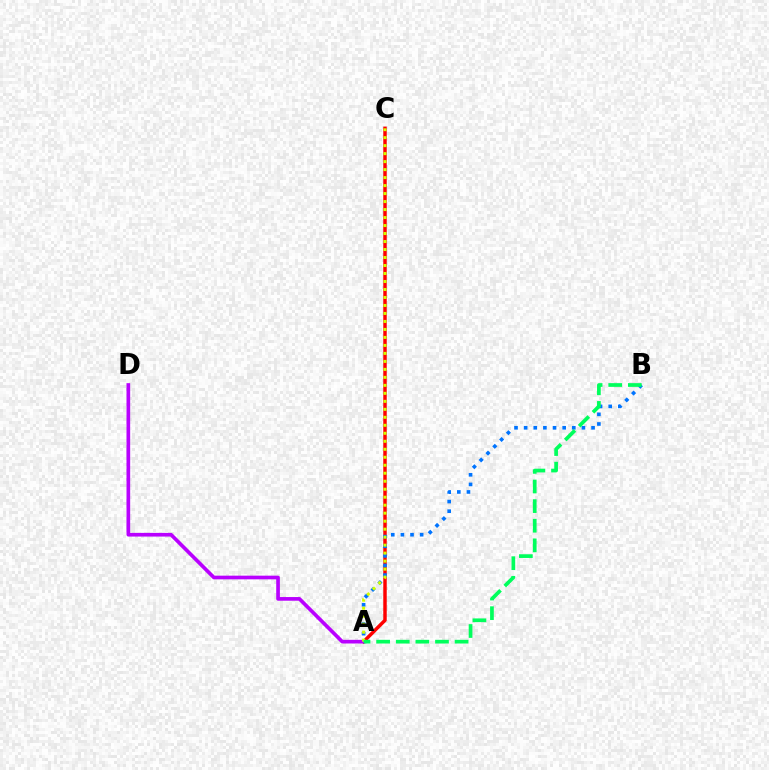{('A', 'C'): [{'color': '#ff0000', 'line_style': 'solid', 'thickness': 2.49}, {'color': '#d1ff00', 'line_style': 'dotted', 'thickness': 2.17}], ('A', 'B'): [{'color': '#0074ff', 'line_style': 'dotted', 'thickness': 2.62}, {'color': '#00ff5c', 'line_style': 'dashed', 'thickness': 2.66}], ('A', 'D'): [{'color': '#b900ff', 'line_style': 'solid', 'thickness': 2.64}]}